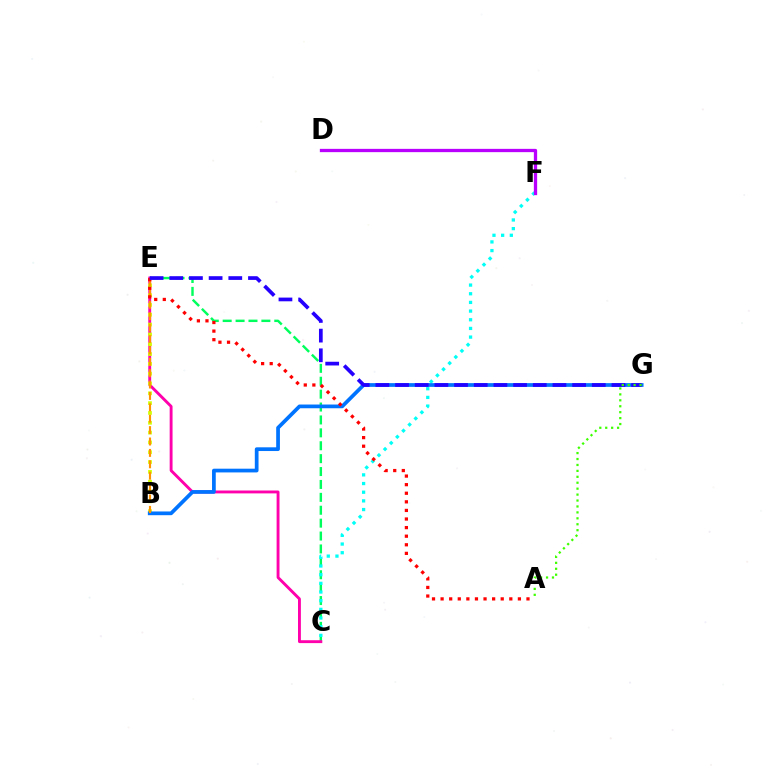{('C', 'E'): [{'color': '#00ff5c', 'line_style': 'dashed', 'thickness': 1.75}, {'color': '#ff00ac', 'line_style': 'solid', 'thickness': 2.07}], ('C', 'F'): [{'color': '#00fff6', 'line_style': 'dotted', 'thickness': 2.36}], ('D', 'F'): [{'color': '#b900ff', 'line_style': 'solid', 'thickness': 2.37}], ('B', 'E'): [{'color': '#d1ff00', 'line_style': 'dotted', 'thickness': 2.67}, {'color': '#ff9400', 'line_style': 'dashed', 'thickness': 1.55}], ('B', 'G'): [{'color': '#0074ff', 'line_style': 'solid', 'thickness': 2.68}], ('A', 'E'): [{'color': '#ff0000', 'line_style': 'dotted', 'thickness': 2.33}], ('E', 'G'): [{'color': '#2500ff', 'line_style': 'dashed', 'thickness': 2.67}], ('A', 'G'): [{'color': '#3dff00', 'line_style': 'dotted', 'thickness': 1.61}]}